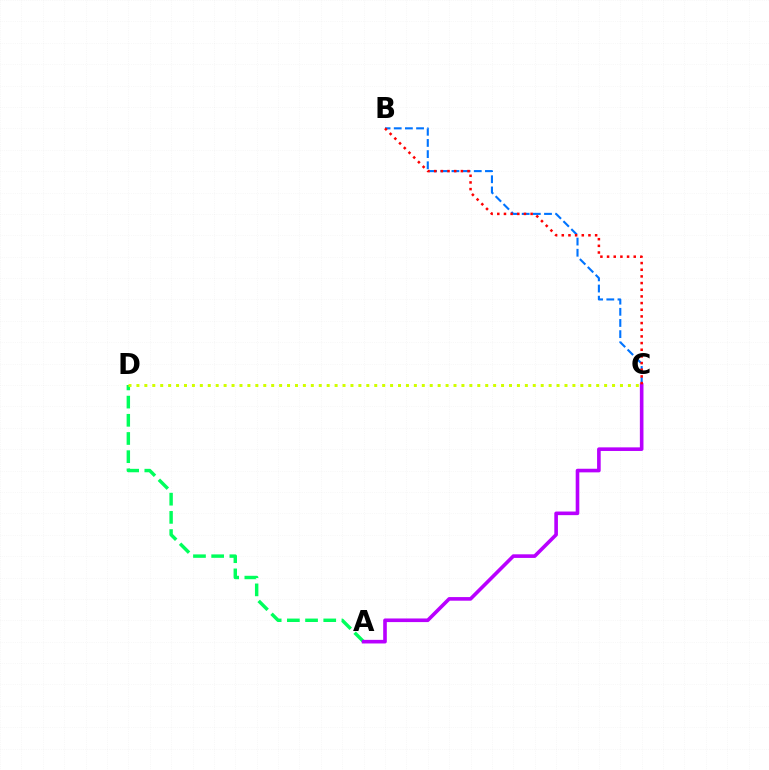{('A', 'D'): [{'color': '#00ff5c', 'line_style': 'dashed', 'thickness': 2.47}], ('B', 'C'): [{'color': '#0074ff', 'line_style': 'dashed', 'thickness': 1.52}, {'color': '#ff0000', 'line_style': 'dotted', 'thickness': 1.81}], ('A', 'C'): [{'color': '#b900ff', 'line_style': 'solid', 'thickness': 2.6}], ('C', 'D'): [{'color': '#d1ff00', 'line_style': 'dotted', 'thickness': 2.15}]}